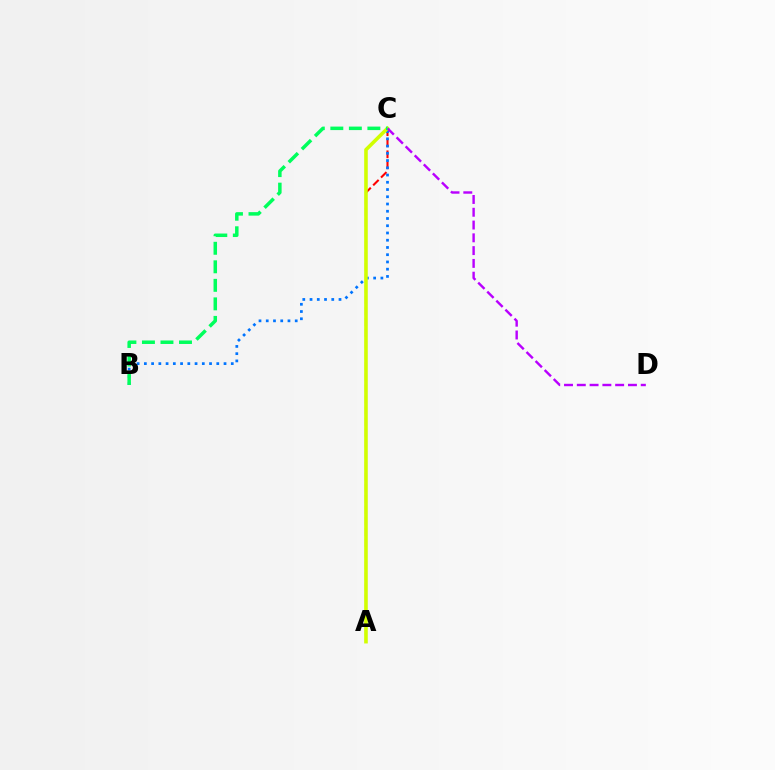{('A', 'C'): [{'color': '#ff0000', 'line_style': 'dashed', 'thickness': 1.5}, {'color': '#d1ff00', 'line_style': 'solid', 'thickness': 2.57}], ('B', 'C'): [{'color': '#0074ff', 'line_style': 'dotted', 'thickness': 1.97}, {'color': '#00ff5c', 'line_style': 'dashed', 'thickness': 2.52}], ('C', 'D'): [{'color': '#b900ff', 'line_style': 'dashed', 'thickness': 1.74}]}